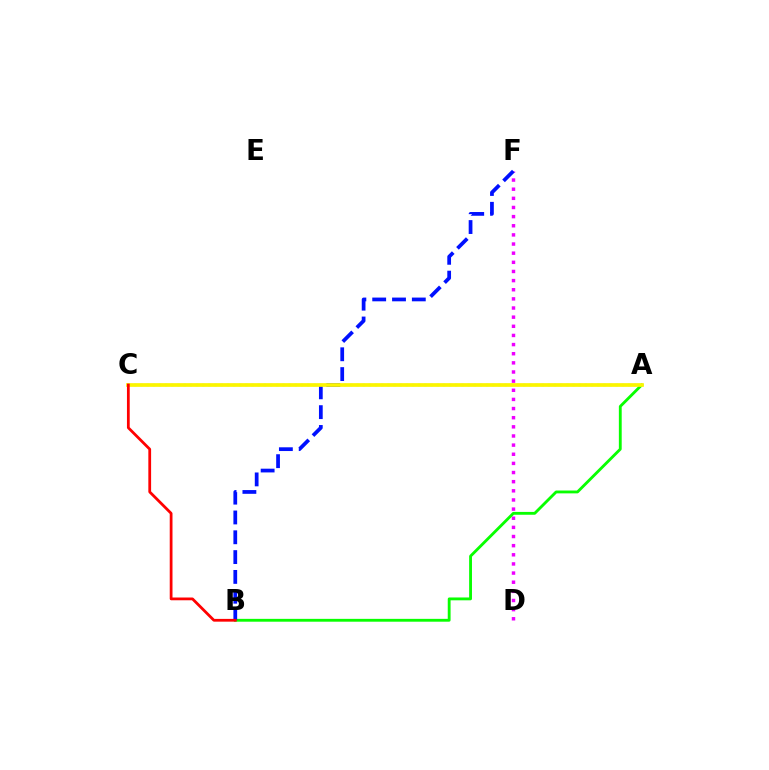{('D', 'F'): [{'color': '#ee00ff', 'line_style': 'dotted', 'thickness': 2.48}], ('A', 'B'): [{'color': '#08ff00', 'line_style': 'solid', 'thickness': 2.05}], ('A', 'C'): [{'color': '#00fff6', 'line_style': 'dotted', 'thickness': 1.68}, {'color': '#fcf500', 'line_style': 'solid', 'thickness': 2.66}], ('B', 'F'): [{'color': '#0010ff', 'line_style': 'dashed', 'thickness': 2.69}], ('B', 'C'): [{'color': '#ff0000', 'line_style': 'solid', 'thickness': 1.99}]}